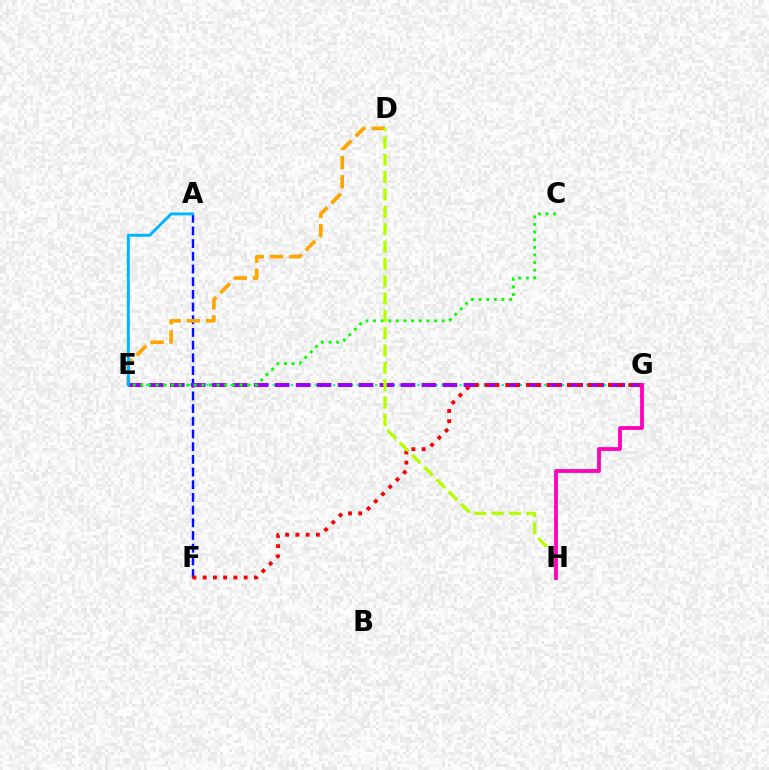{('A', 'F'): [{'color': '#0010ff', 'line_style': 'dashed', 'thickness': 1.72}], ('D', 'E'): [{'color': '#ffa500', 'line_style': 'dashed', 'thickness': 2.61}], ('E', 'G'): [{'color': '#00ff9d', 'line_style': 'dotted', 'thickness': 1.64}, {'color': '#9b00ff', 'line_style': 'dashed', 'thickness': 2.85}], ('A', 'E'): [{'color': '#00b5ff', 'line_style': 'solid', 'thickness': 2.11}], ('F', 'G'): [{'color': '#ff0000', 'line_style': 'dotted', 'thickness': 2.78}], ('C', 'E'): [{'color': '#08ff00', 'line_style': 'dotted', 'thickness': 2.07}], ('D', 'H'): [{'color': '#b3ff00', 'line_style': 'dashed', 'thickness': 2.35}], ('G', 'H'): [{'color': '#ff00bd', 'line_style': 'solid', 'thickness': 2.73}]}